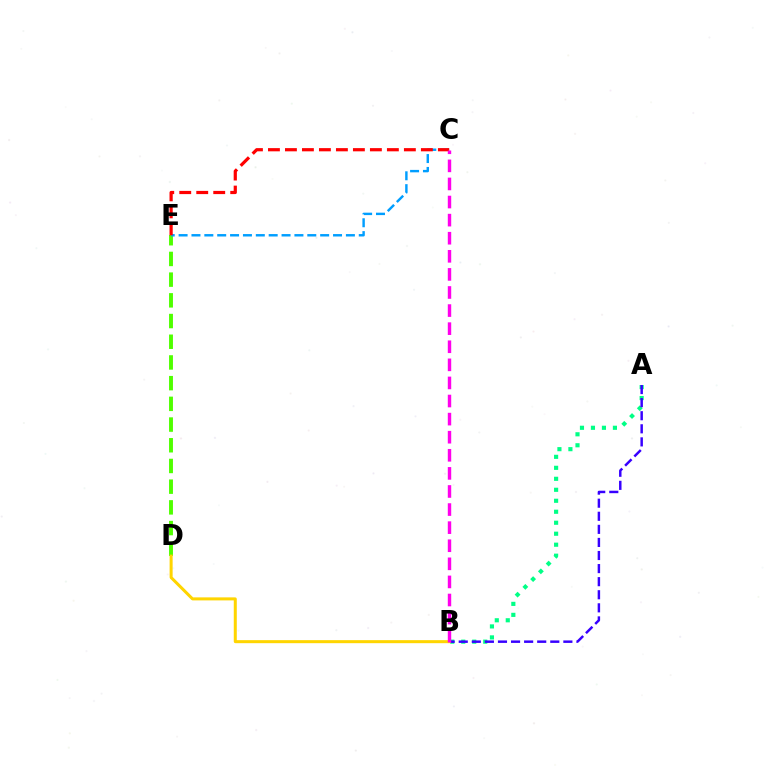{('D', 'E'): [{'color': '#4fff00', 'line_style': 'dashed', 'thickness': 2.81}], ('C', 'E'): [{'color': '#009eff', 'line_style': 'dashed', 'thickness': 1.75}, {'color': '#ff0000', 'line_style': 'dashed', 'thickness': 2.31}], ('A', 'B'): [{'color': '#00ff86', 'line_style': 'dotted', 'thickness': 2.98}, {'color': '#3700ff', 'line_style': 'dashed', 'thickness': 1.78}], ('B', 'D'): [{'color': '#ffd500', 'line_style': 'solid', 'thickness': 2.18}], ('B', 'C'): [{'color': '#ff00ed', 'line_style': 'dashed', 'thickness': 2.46}]}